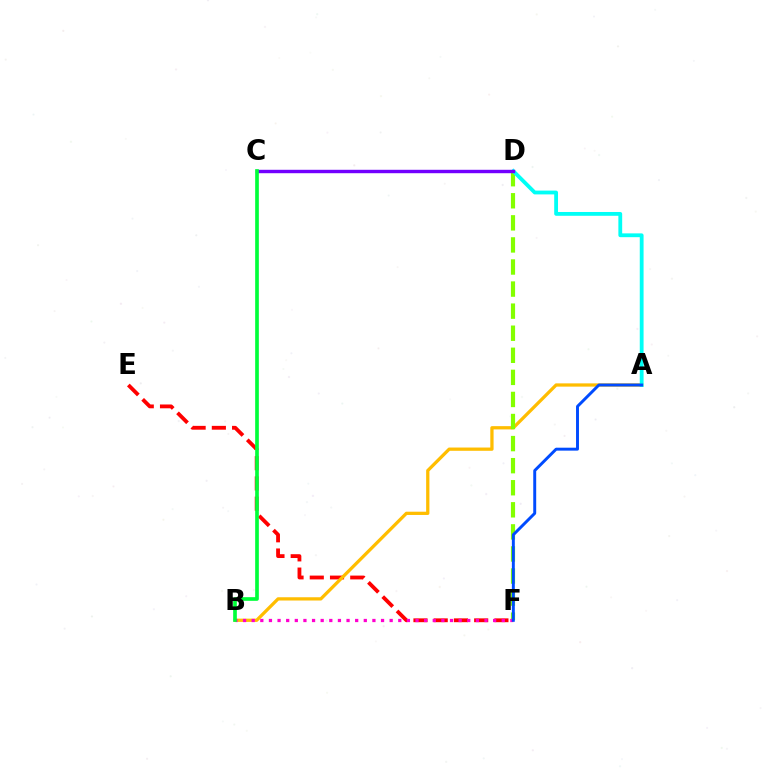{('E', 'F'): [{'color': '#ff0000', 'line_style': 'dashed', 'thickness': 2.75}], ('A', 'B'): [{'color': '#ffbd00', 'line_style': 'solid', 'thickness': 2.35}], ('D', 'F'): [{'color': '#84ff00', 'line_style': 'dashed', 'thickness': 3.0}], ('A', 'D'): [{'color': '#00fff6', 'line_style': 'solid', 'thickness': 2.74}], ('B', 'F'): [{'color': '#ff00cf', 'line_style': 'dotted', 'thickness': 2.34}], ('C', 'D'): [{'color': '#7200ff', 'line_style': 'solid', 'thickness': 2.46}], ('B', 'C'): [{'color': '#00ff39', 'line_style': 'solid', 'thickness': 2.64}], ('A', 'F'): [{'color': '#004bff', 'line_style': 'solid', 'thickness': 2.12}]}